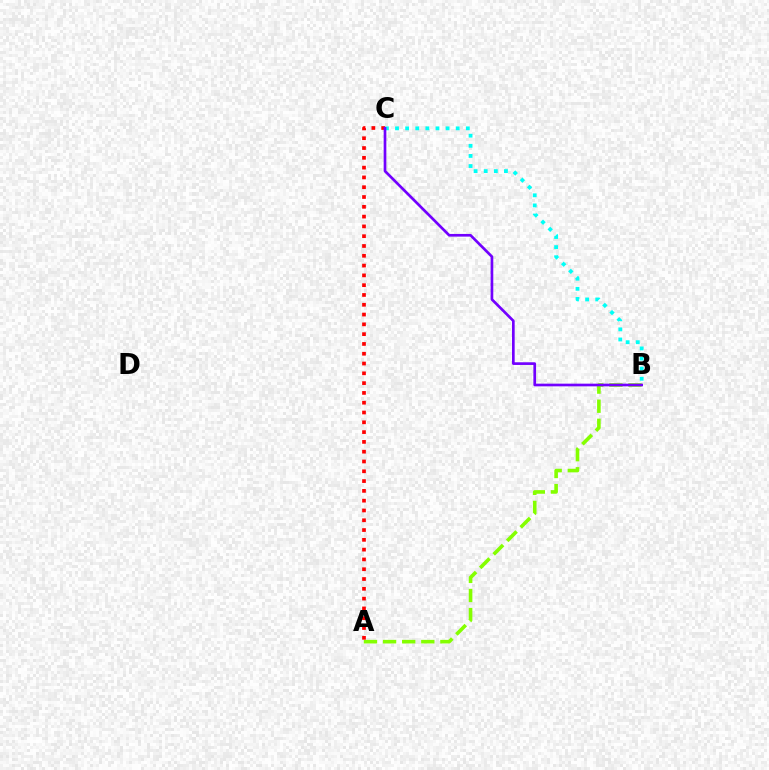{('A', 'B'): [{'color': '#84ff00', 'line_style': 'dashed', 'thickness': 2.6}], ('A', 'C'): [{'color': '#ff0000', 'line_style': 'dotted', 'thickness': 2.66}], ('B', 'C'): [{'color': '#00fff6', 'line_style': 'dotted', 'thickness': 2.75}, {'color': '#7200ff', 'line_style': 'solid', 'thickness': 1.93}]}